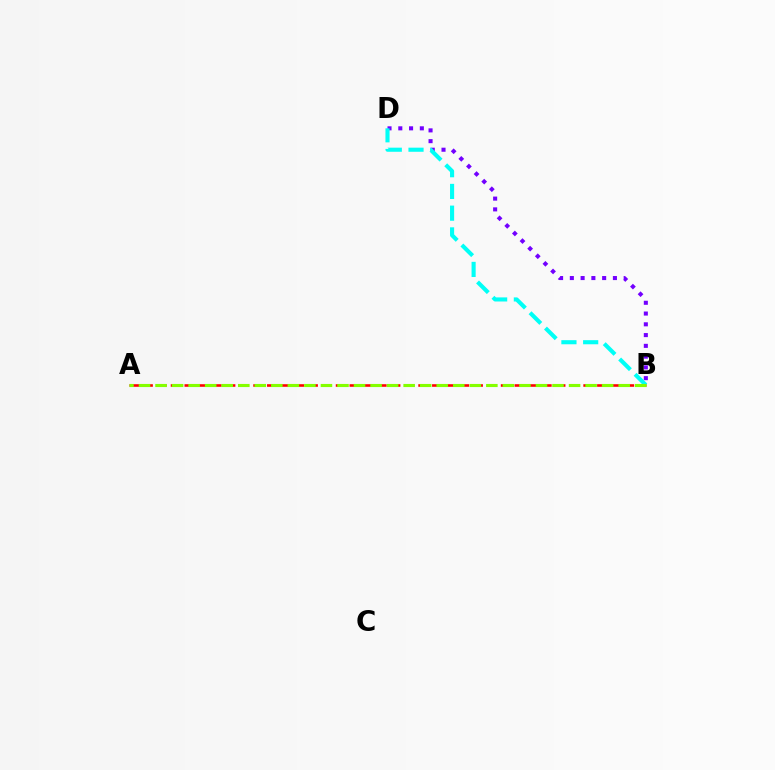{('B', 'D'): [{'color': '#7200ff', 'line_style': 'dotted', 'thickness': 2.93}, {'color': '#00fff6', 'line_style': 'dashed', 'thickness': 2.95}], ('A', 'B'): [{'color': '#ff0000', 'line_style': 'dashed', 'thickness': 1.87}, {'color': '#84ff00', 'line_style': 'dashed', 'thickness': 2.25}]}